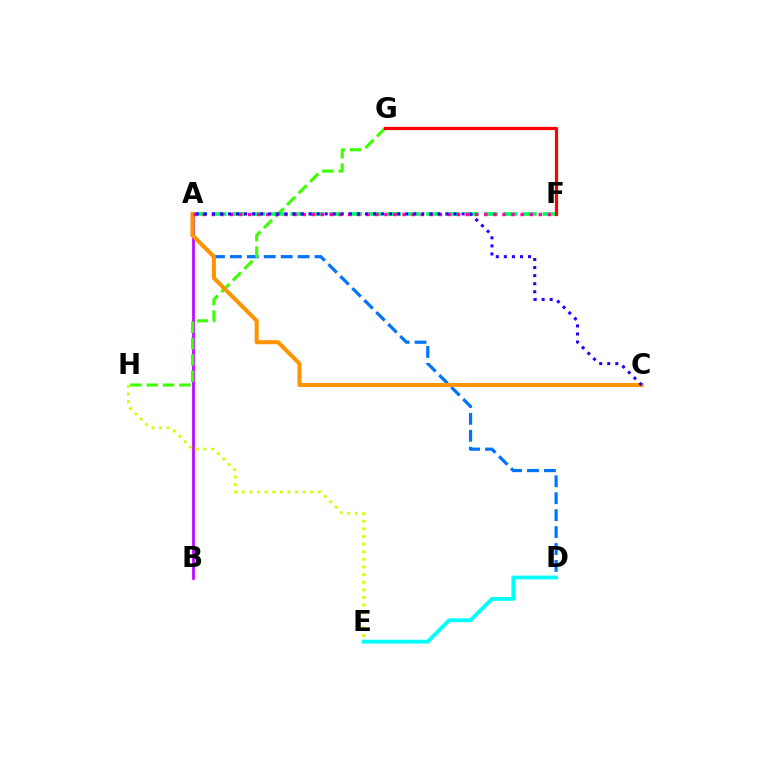{('A', 'D'): [{'color': '#0074ff', 'line_style': 'dashed', 'thickness': 2.3}], ('A', 'B'): [{'color': '#b900ff', 'line_style': 'solid', 'thickness': 1.92}], ('G', 'H'): [{'color': '#3dff00', 'line_style': 'dashed', 'thickness': 2.22}], ('D', 'E'): [{'color': '#00fff6', 'line_style': 'solid', 'thickness': 2.76}], ('A', 'F'): [{'color': '#00ff5c', 'line_style': 'dashed', 'thickness': 2.63}, {'color': '#ff00ac', 'line_style': 'dotted', 'thickness': 2.47}], ('A', 'C'): [{'color': '#ff9400', 'line_style': 'solid', 'thickness': 2.91}, {'color': '#2500ff', 'line_style': 'dotted', 'thickness': 2.19}], ('F', 'G'): [{'color': '#ff0000', 'line_style': 'solid', 'thickness': 2.31}], ('E', 'H'): [{'color': '#d1ff00', 'line_style': 'dotted', 'thickness': 2.07}]}